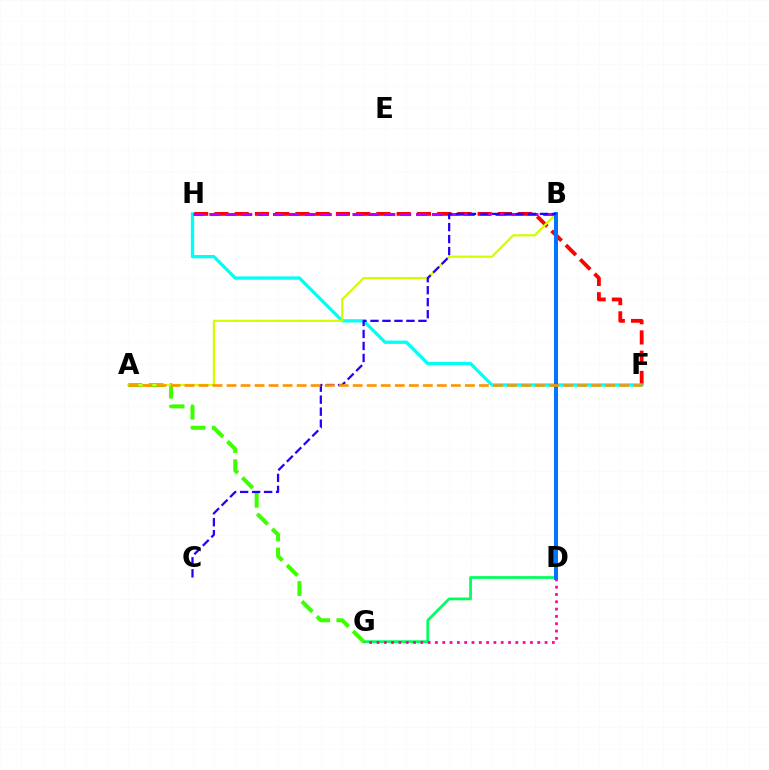{('D', 'G'): [{'color': '#00ff5c', 'line_style': 'solid', 'thickness': 1.99}, {'color': '#ff00ac', 'line_style': 'dotted', 'thickness': 1.99}], ('F', 'H'): [{'color': '#ff0000', 'line_style': 'dashed', 'thickness': 2.75}, {'color': '#00fff6', 'line_style': 'solid', 'thickness': 2.38}], ('A', 'G'): [{'color': '#3dff00', 'line_style': 'dashed', 'thickness': 2.88}], ('A', 'B'): [{'color': '#d1ff00', 'line_style': 'solid', 'thickness': 1.6}], ('B', 'H'): [{'color': '#b900ff', 'line_style': 'dashed', 'thickness': 2.16}], ('B', 'D'): [{'color': '#0074ff', 'line_style': 'solid', 'thickness': 2.86}], ('B', 'C'): [{'color': '#2500ff', 'line_style': 'dashed', 'thickness': 1.63}], ('A', 'F'): [{'color': '#ff9400', 'line_style': 'dashed', 'thickness': 1.9}]}